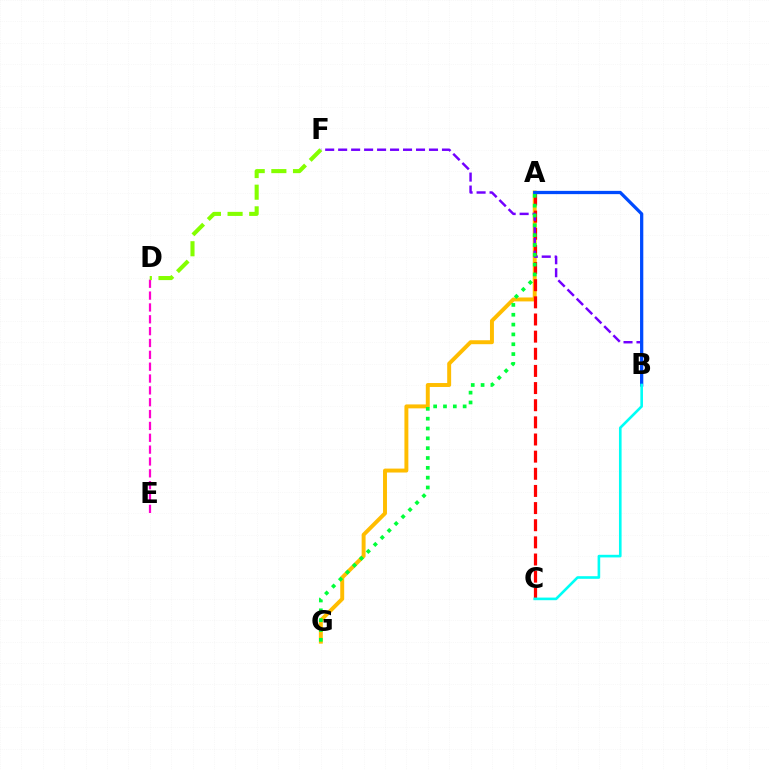{('A', 'G'): [{'color': '#ffbd00', 'line_style': 'solid', 'thickness': 2.83}, {'color': '#00ff39', 'line_style': 'dotted', 'thickness': 2.67}], ('A', 'C'): [{'color': '#ff0000', 'line_style': 'dashed', 'thickness': 2.33}], ('B', 'F'): [{'color': '#7200ff', 'line_style': 'dashed', 'thickness': 1.76}], ('A', 'B'): [{'color': '#004bff', 'line_style': 'solid', 'thickness': 2.35}], ('D', 'E'): [{'color': '#ff00cf', 'line_style': 'dashed', 'thickness': 1.61}], ('D', 'F'): [{'color': '#84ff00', 'line_style': 'dashed', 'thickness': 2.94}], ('B', 'C'): [{'color': '#00fff6', 'line_style': 'solid', 'thickness': 1.89}]}